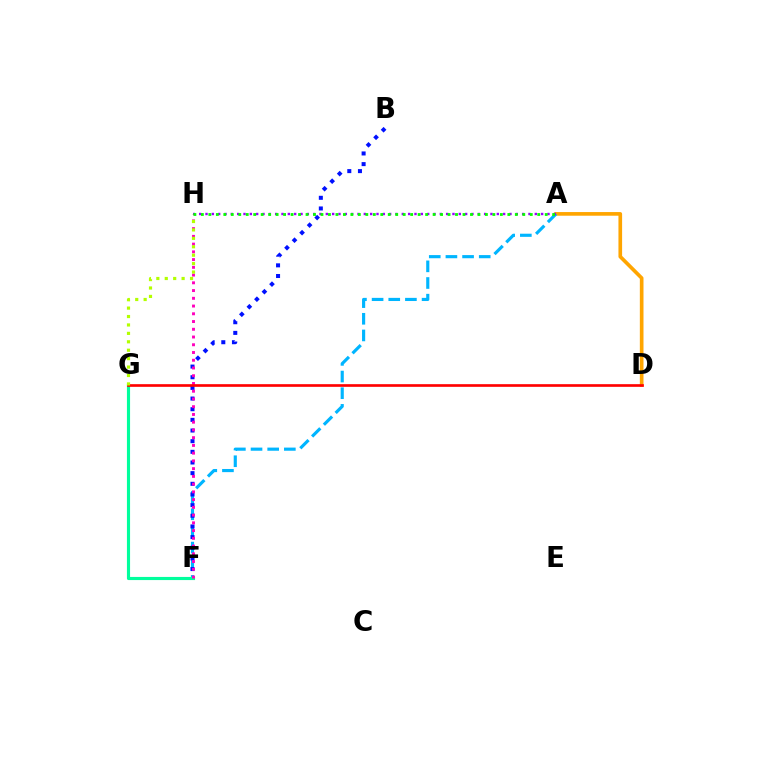{('A', 'D'): [{'color': '#ffa500', 'line_style': 'solid', 'thickness': 2.63}], ('A', 'F'): [{'color': '#00b5ff', 'line_style': 'dashed', 'thickness': 2.26}], ('F', 'G'): [{'color': '#00ff9d', 'line_style': 'solid', 'thickness': 2.26}], ('B', 'F'): [{'color': '#0010ff', 'line_style': 'dotted', 'thickness': 2.9}], ('F', 'H'): [{'color': '#ff00bd', 'line_style': 'dotted', 'thickness': 2.1}], ('A', 'H'): [{'color': '#9b00ff', 'line_style': 'dotted', 'thickness': 1.72}, {'color': '#08ff00', 'line_style': 'dotted', 'thickness': 2.03}], ('D', 'G'): [{'color': '#ff0000', 'line_style': 'solid', 'thickness': 1.92}], ('G', 'H'): [{'color': '#b3ff00', 'line_style': 'dotted', 'thickness': 2.29}]}